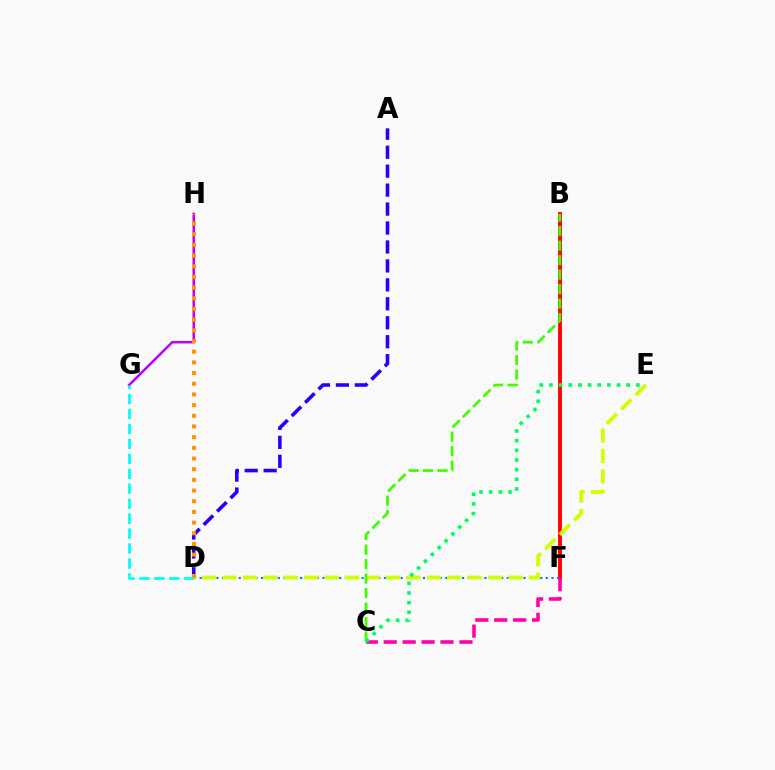{('G', 'H'): [{'color': '#b900ff', 'line_style': 'solid', 'thickness': 1.81}], ('D', 'G'): [{'color': '#00fff6', 'line_style': 'dashed', 'thickness': 2.03}], ('B', 'F'): [{'color': '#ff0000', 'line_style': 'solid', 'thickness': 2.77}], ('A', 'D'): [{'color': '#2500ff', 'line_style': 'dashed', 'thickness': 2.57}], ('D', 'F'): [{'color': '#0074ff', 'line_style': 'dotted', 'thickness': 1.52}], ('D', 'E'): [{'color': '#d1ff00', 'line_style': 'dashed', 'thickness': 2.77}], ('C', 'F'): [{'color': '#ff00ac', 'line_style': 'dashed', 'thickness': 2.57}], ('B', 'C'): [{'color': '#3dff00', 'line_style': 'dashed', 'thickness': 1.97}], ('C', 'E'): [{'color': '#00ff5c', 'line_style': 'dotted', 'thickness': 2.63}], ('D', 'H'): [{'color': '#ff9400', 'line_style': 'dotted', 'thickness': 2.9}]}